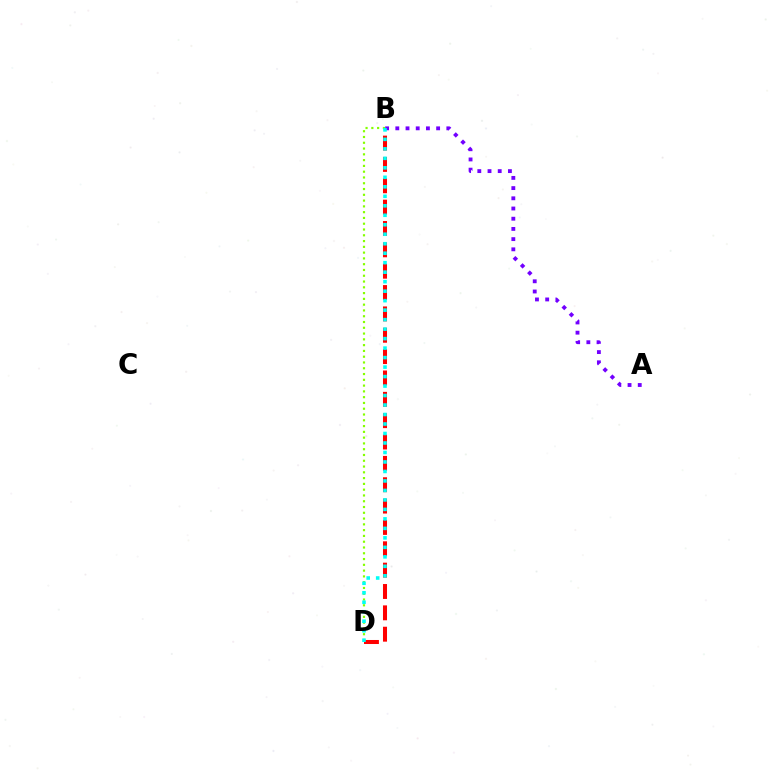{('B', 'D'): [{'color': '#ff0000', 'line_style': 'dashed', 'thickness': 2.9}, {'color': '#84ff00', 'line_style': 'dotted', 'thickness': 1.57}, {'color': '#00fff6', 'line_style': 'dotted', 'thickness': 2.58}], ('A', 'B'): [{'color': '#7200ff', 'line_style': 'dotted', 'thickness': 2.77}]}